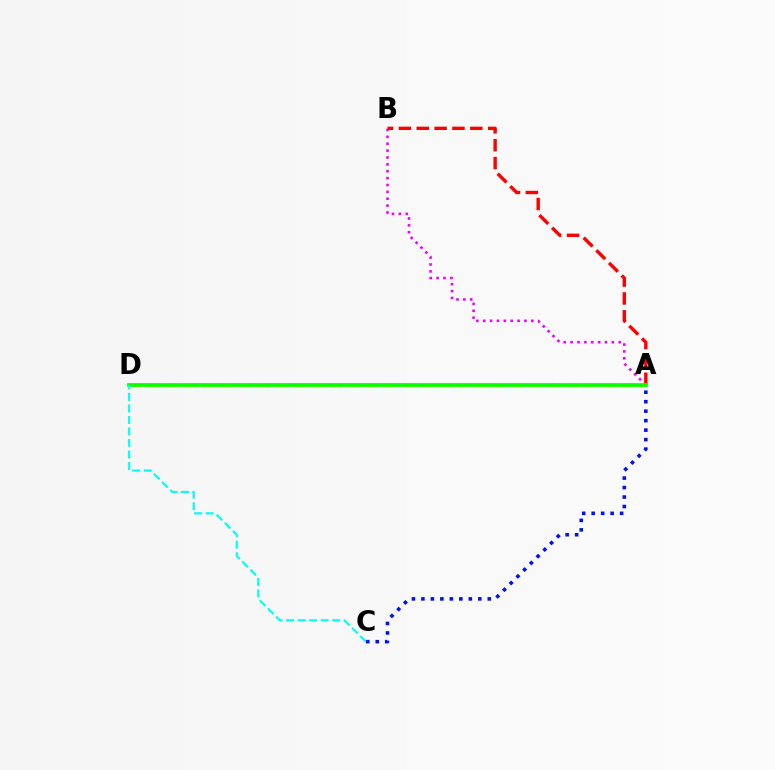{('A', 'B'): [{'color': '#ee00ff', 'line_style': 'dotted', 'thickness': 1.87}, {'color': '#ff0000', 'line_style': 'dashed', 'thickness': 2.43}], ('A', 'D'): [{'color': '#fcf500', 'line_style': 'dashed', 'thickness': 2.47}, {'color': '#08ff00', 'line_style': 'solid', 'thickness': 2.67}], ('C', 'D'): [{'color': '#00fff6', 'line_style': 'dashed', 'thickness': 1.56}], ('A', 'C'): [{'color': '#0010ff', 'line_style': 'dotted', 'thickness': 2.58}]}